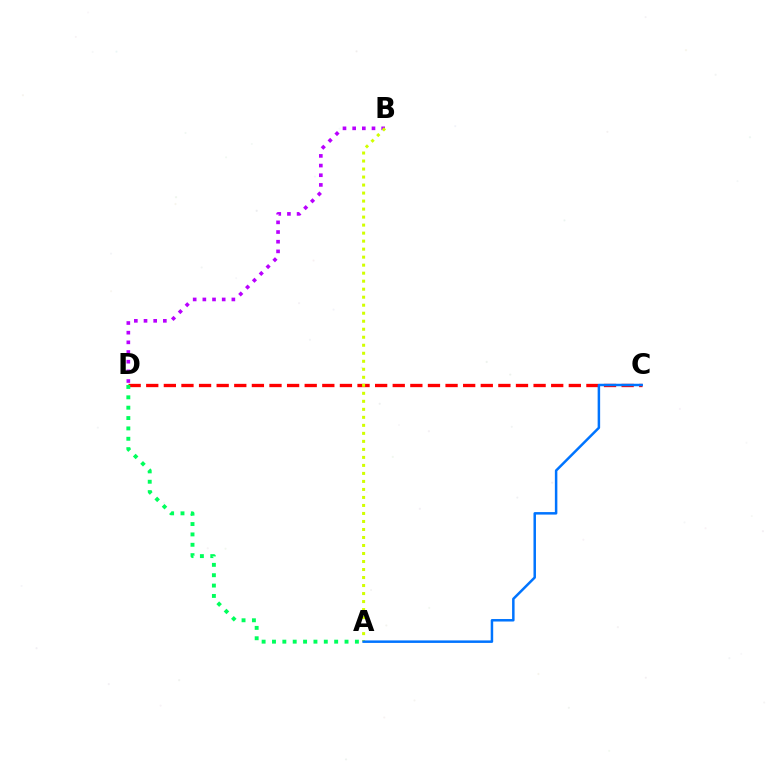{('B', 'D'): [{'color': '#b900ff', 'line_style': 'dotted', 'thickness': 2.63}], ('C', 'D'): [{'color': '#ff0000', 'line_style': 'dashed', 'thickness': 2.39}], ('A', 'D'): [{'color': '#00ff5c', 'line_style': 'dotted', 'thickness': 2.82}], ('A', 'B'): [{'color': '#d1ff00', 'line_style': 'dotted', 'thickness': 2.18}], ('A', 'C'): [{'color': '#0074ff', 'line_style': 'solid', 'thickness': 1.8}]}